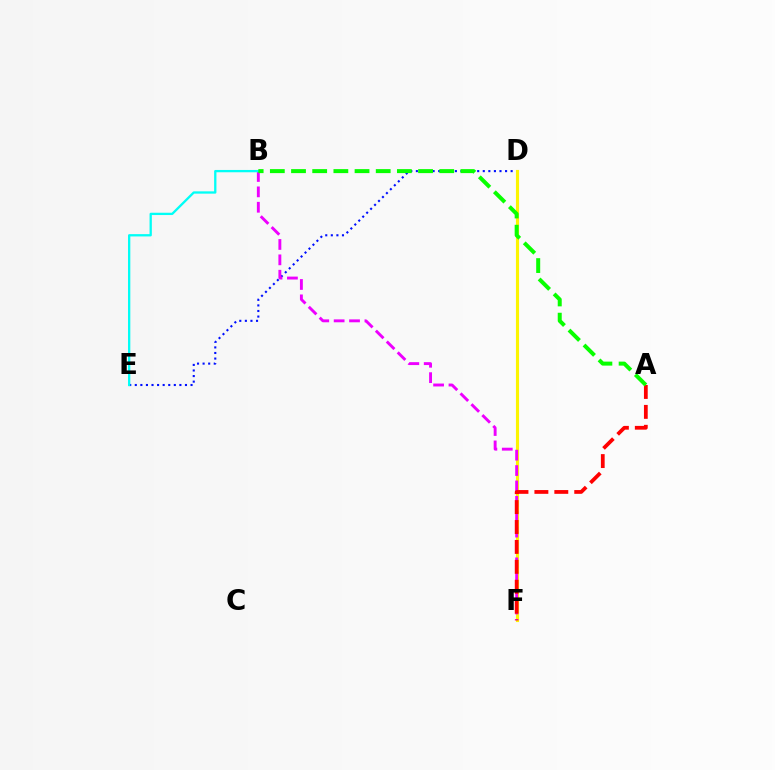{('D', 'E'): [{'color': '#0010ff', 'line_style': 'dotted', 'thickness': 1.51}], ('D', 'F'): [{'color': '#fcf500', 'line_style': 'solid', 'thickness': 2.26}], ('B', 'F'): [{'color': '#ee00ff', 'line_style': 'dashed', 'thickness': 2.09}], ('B', 'E'): [{'color': '#00fff6', 'line_style': 'solid', 'thickness': 1.66}], ('A', 'F'): [{'color': '#ff0000', 'line_style': 'dashed', 'thickness': 2.71}], ('A', 'B'): [{'color': '#08ff00', 'line_style': 'dashed', 'thickness': 2.88}]}